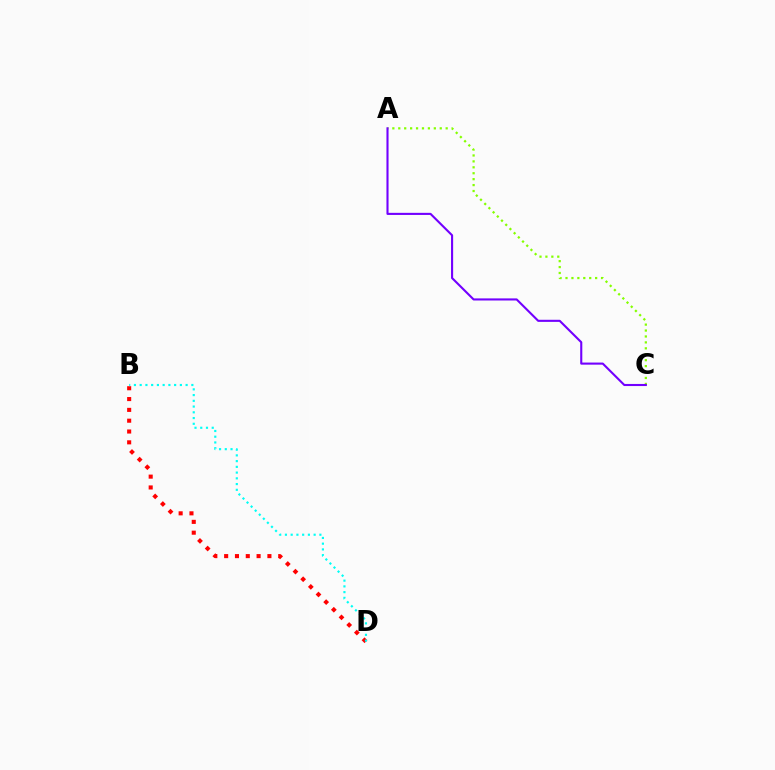{('B', 'D'): [{'color': '#ff0000', 'line_style': 'dotted', 'thickness': 2.94}, {'color': '#00fff6', 'line_style': 'dotted', 'thickness': 1.56}], ('A', 'C'): [{'color': '#84ff00', 'line_style': 'dotted', 'thickness': 1.61}, {'color': '#7200ff', 'line_style': 'solid', 'thickness': 1.51}]}